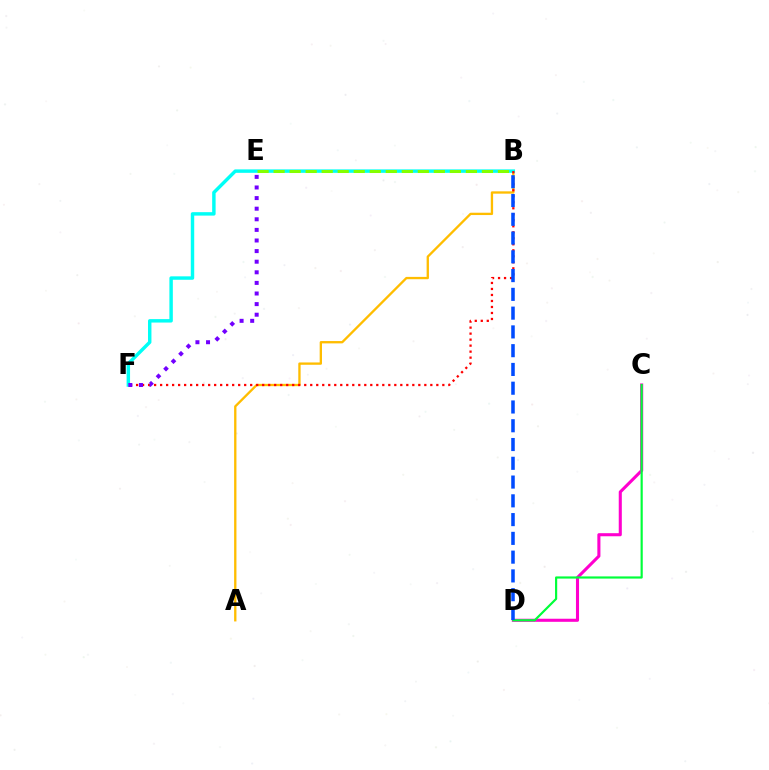{('A', 'B'): [{'color': '#ffbd00', 'line_style': 'solid', 'thickness': 1.68}], ('B', 'F'): [{'color': '#00fff6', 'line_style': 'solid', 'thickness': 2.48}, {'color': '#ff0000', 'line_style': 'dotted', 'thickness': 1.63}], ('E', 'F'): [{'color': '#7200ff', 'line_style': 'dotted', 'thickness': 2.88}], ('C', 'D'): [{'color': '#ff00cf', 'line_style': 'solid', 'thickness': 2.22}, {'color': '#00ff39', 'line_style': 'solid', 'thickness': 1.57}], ('B', 'E'): [{'color': '#84ff00', 'line_style': 'dashed', 'thickness': 2.18}], ('B', 'D'): [{'color': '#004bff', 'line_style': 'dashed', 'thickness': 2.55}]}